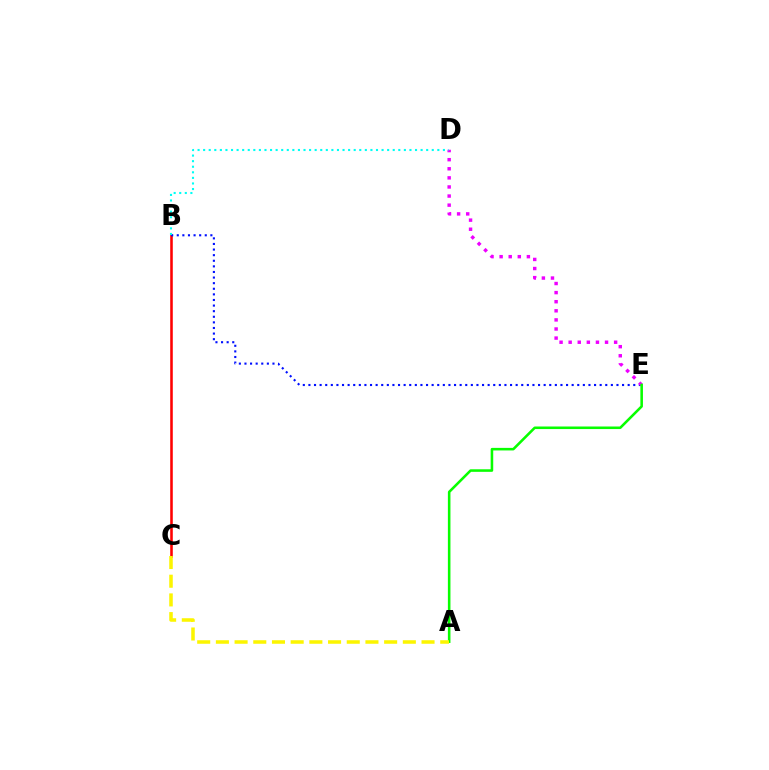{('B', 'C'): [{'color': '#ff0000', 'line_style': 'solid', 'thickness': 1.85}], ('B', 'E'): [{'color': '#0010ff', 'line_style': 'dotted', 'thickness': 1.52}], ('D', 'E'): [{'color': '#ee00ff', 'line_style': 'dotted', 'thickness': 2.47}], ('A', 'E'): [{'color': '#08ff00', 'line_style': 'solid', 'thickness': 1.85}], ('B', 'D'): [{'color': '#00fff6', 'line_style': 'dotted', 'thickness': 1.51}], ('A', 'C'): [{'color': '#fcf500', 'line_style': 'dashed', 'thickness': 2.54}]}